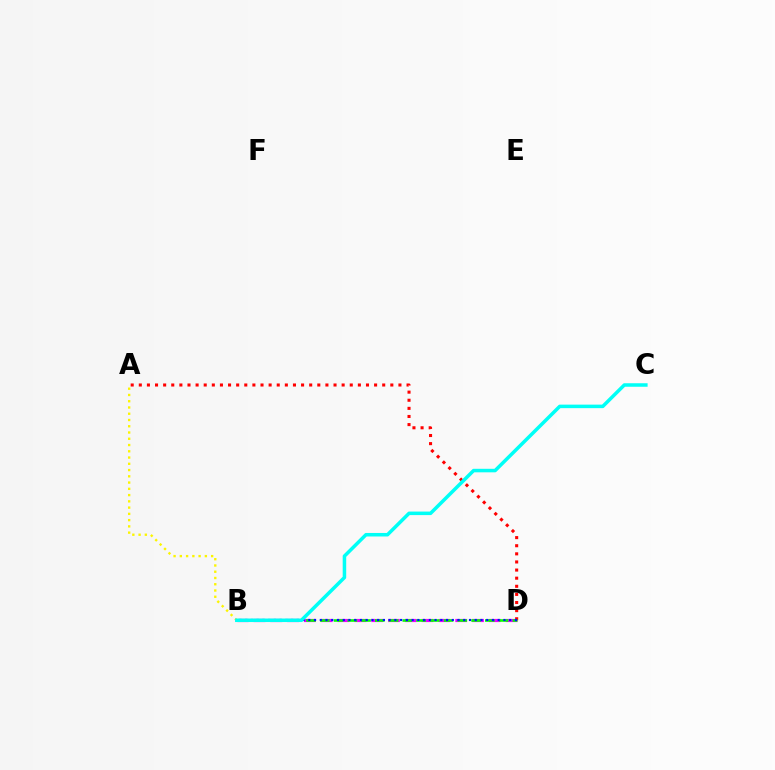{('B', 'D'): [{'color': '#ee00ff', 'line_style': 'dashed', 'thickness': 2.28}, {'color': '#08ff00', 'line_style': 'dashed', 'thickness': 1.87}, {'color': '#0010ff', 'line_style': 'dotted', 'thickness': 1.56}], ('A', 'D'): [{'color': '#ff0000', 'line_style': 'dotted', 'thickness': 2.2}], ('A', 'B'): [{'color': '#fcf500', 'line_style': 'dotted', 'thickness': 1.7}], ('B', 'C'): [{'color': '#00fff6', 'line_style': 'solid', 'thickness': 2.53}]}